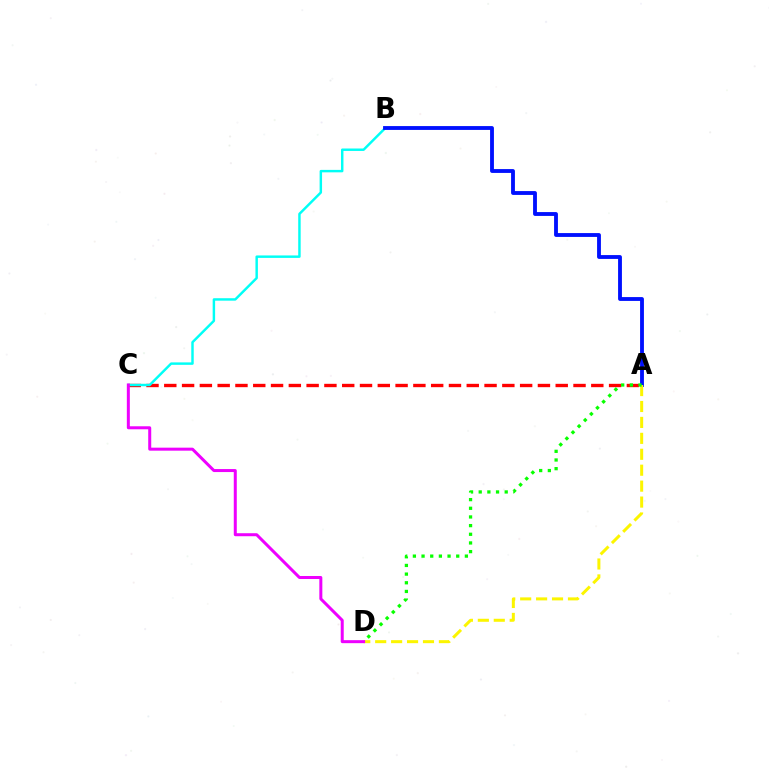{('A', 'C'): [{'color': '#ff0000', 'line_style': 'dashed', 'thickness': 2.42}], ('B', 'C'): [{'color': '#00fff6', 'line_style': 'solid', 'thickness': 1.77}], ('A', 'B'): [{'color': '#0010ff', 'line_style': 'solid', 'thickness': 2.77}], ('A', 'D'): [{'color': '#fcf500', 'line_style': 'dashed', 'thickness': 2.16}, {'color': '#08ff00', 'line_style': 'dotted', 'thickness': 2.35}], ('C', 'D'): [{'color': '#ee00ff', 'line_style': 'solid', 'thickness': 2.16}]}